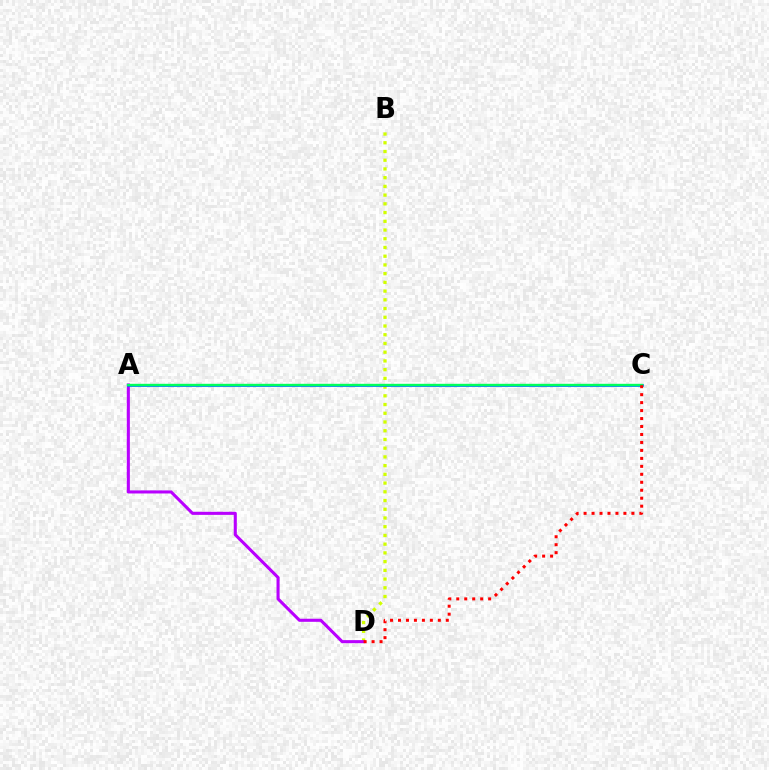{('B', 'D'): [{'color': '#d1ff00', 'line_style': 'dotted', 'thickness': 2.37}], ('A', 'D'): [{'color': '#b900ff', 'line_style': 'solid', 'thickness': 2.21}], ('A', 'C'): [{'color': '#0074ff', 'line_style': 'solid', 'thickness': 1.94}, {'color': '#00ff5c', 'line_style': 'solid', 'thickness': 1.71}], ('C', 'D'): [{'color': '#ff0000', 'line_style': 'dotted', 'thickness': 2.16}]}